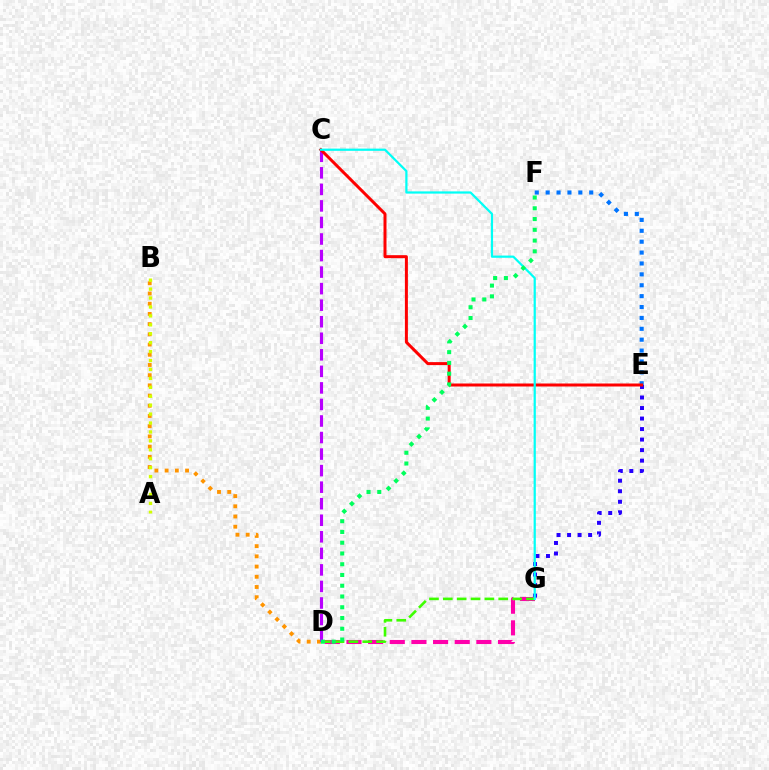{('E', 'G'): [{'color': '#2500ff', 'line_style': 'dotted', 'thickness': 2.86}], ('E', 'F'): [{'color': '#0074ff', 'line_style': 'dotted', 'thickness': 2.96}], ('D', 'G'): [{'color': '#ff00ac', 'line_style': 'dashed', 'thickness': 2.94}, {'color': '#3dff00', 'line_style': 'dashed', 'thickness': 1.88}], ('B', 'D'): [{'color': '#ff9400', 'line_style': 'dotted', 'thickness': 2.77}], ('C', 'D'): [{'color': '#b900ff', 'line_style': 'dashed', 'thickness': 2.25}], ('C', 'E'): [{'color': '#ff0000', 'line_style': 'solid', 'thickness': 2.15}], ('C', 'G'): [{'color': '#00fff6', 'line_style': 'solid', 'thickness': 1.6}], ('A', 'B'): [{'color': '#d1ff00', 'line_style': 'dotted', 'thickness': 2.43}], ('D', 'F'): [{'color': '#00ff5c', 'line_style': 'dotted', 'thickness': 2.92}]}